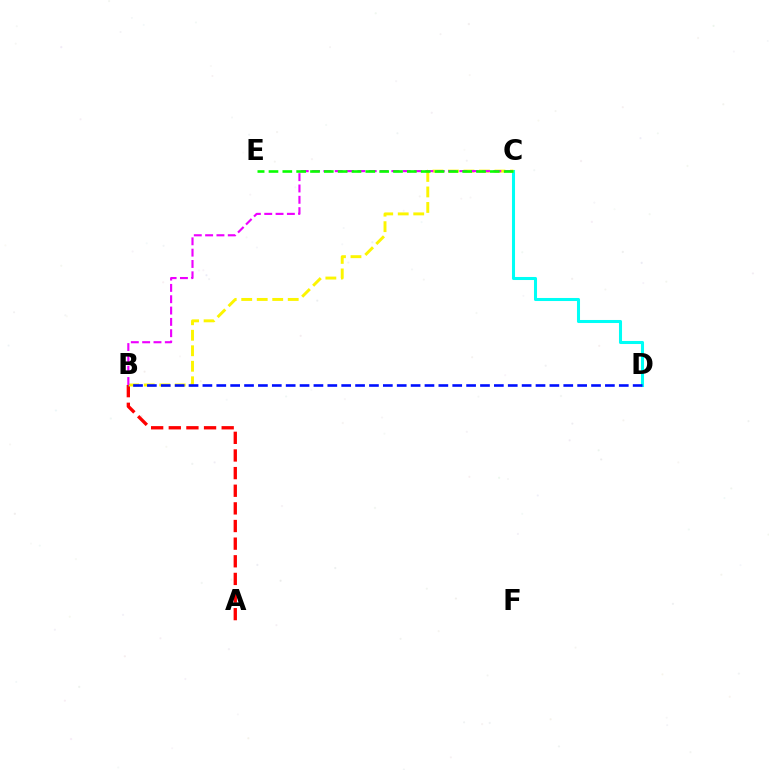{('A', 'B'): [{'color': '#ff0000', 'line_style': 'dashed', 'thickness': 2.4}], ('C', 'D'): [{'color': '#00fff6', 'line_style': 'solid', 'thickness': 2.2}], ('B', 'C'): [{'color': '#fcf500', 'line_style': 'dashed', 'thickness': 2.11}, {'color': '#ee00ff', 'line_style': 'dashed', 'thickness': 1.54}], ('B', 'D'): [{'color': '#0010ff', 'line_style': 'dashed', 'thickness': 1.89}], ('C', 'E'): [{'color': '#08ff00', 'line_style': 'dashed', 'thickness': 1.88}]}